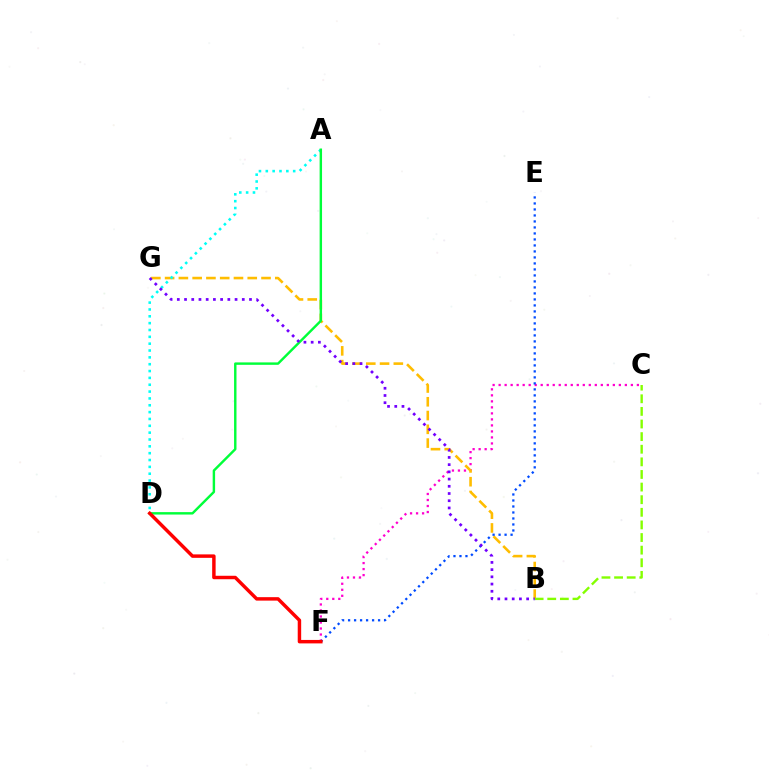{('C', 'F'): [{'color': '#ff00cf', 'line_style': 'dotted', 'thickness': 1.63}], ('B', 'G'): [{'color': '#ffbd00', 'line_style': 'dashed', 'thickness': 1.87}, {'color': '#7200ff', 'line_style': 'dotted', 'thickness': 1.96}], ('A', 'D'): [{'color': '#00fff6', 'line_style': 'dotted', 'thickness': 1.86}, {'color': '#00ff39', 'line_style': 'solid', 'thickness': 1.75}], ('E', 'F'): [{'color': '#004bff', 'line_style': 'dotted', 'thickness': 1.63}], ('B', 'C'): [{'color': '#84ff00', 'line_style': 'dashed', 'thickness': 1.71}], ('D', 'F'): [{'color': '#ff0000', 'line_style': 'solid', 'thickness': 2.49}]}